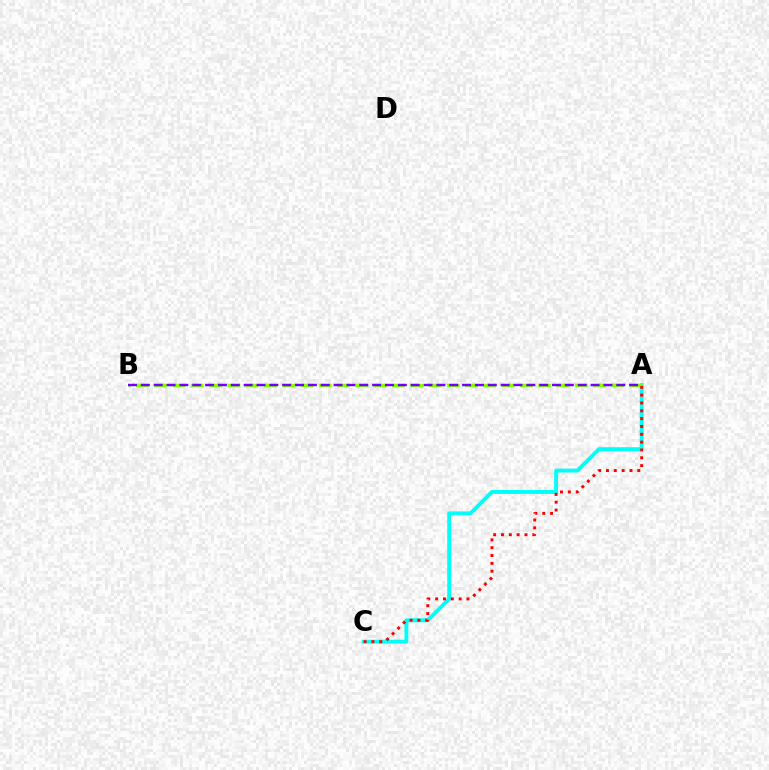{('A', 'C'): [{'color': '#00fff6', 'line_style': 'solid', 'thickness': 2.81}, {'color': '#ff0000', 'line_style': 'dotted', 'thickness': 2.13}], ('A', 'B'): [{'color': '#84ff00', 'line_style': 'dashed', 'thickness': 2.48}, {'color': '#7200ff', 'line_style': 'dashed', 'thickness': 1.75}]}